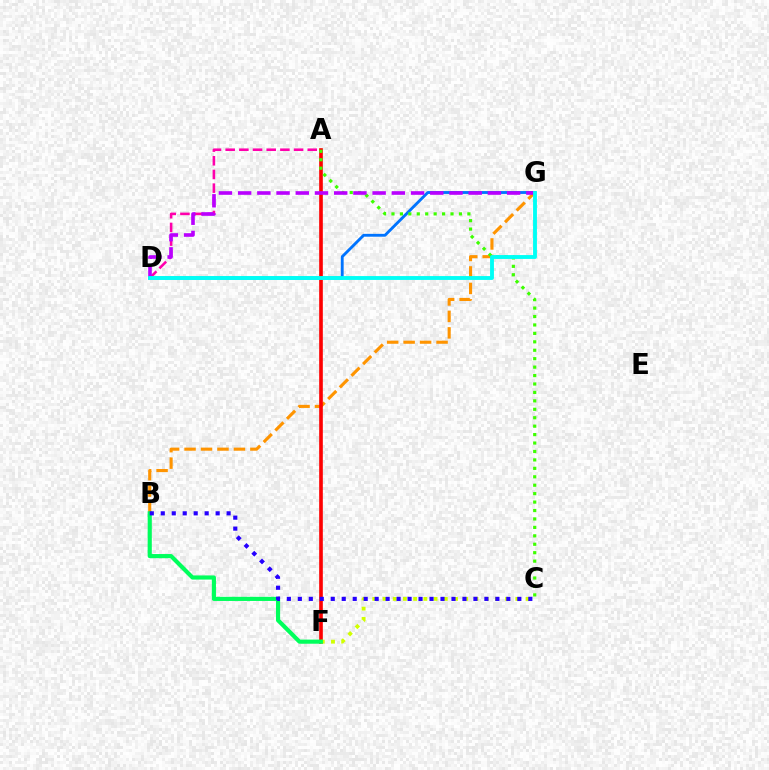{('B', 'G'): [{'color': '#ff9400', 'line_style': 'dashed', 'thickness': 2.24}], ('A', 'F'): [{'color': '#ff0000', 'line_style': 'solid', 'thickness': 2.62}], ('A', 'D'): [{'color': '#ff00ac', 'line_style': 'dashed', 'thickness': 1.86}], ('D', 'G'): [{'color': '#0074ff', 'line_style': 'solid', 'thickness': 2.06}, {'color': '#b900ff', 'line_style': 'dashed', 'thickness': 2.61}, {'color': '#00fff6', 'line_style': 'solid', 'thickness': 2.78}], ('C', 'F'): [{'color': '#d1ff00', 'line_style': 'dotted', 'thickness': 2.78}], ('B', 'F'): [{'color': '#00ff5c', 'line_style': 'solid', 'thickness': 2.99}], ('A', 'C'): [{'color': '#3dff00', 'line_style': 'dotted', 'thickness': 2.29}], ('B', 'C'): [{'color': '#2500ff', 'line_style': 'dotted', 'thickness': 2.98}]}